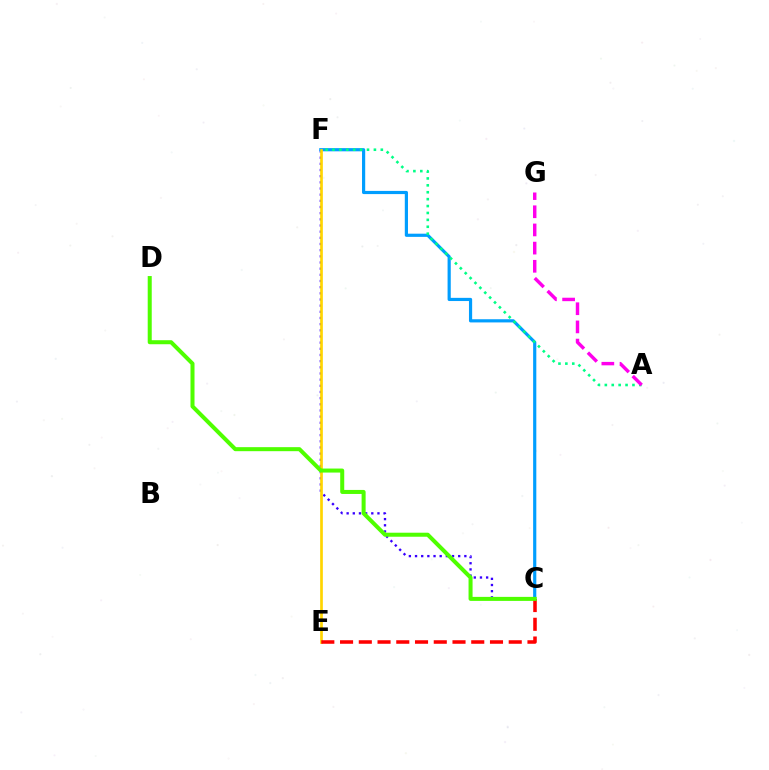{('C', 'F'): [{'color': '#3700ff', 'line_style': 'dotted', 'thickness': 1.68}, {'color': '#009eff', 'line_style': 'solid', 'thickness': 2.29}], ('E', 'F'): [{'color': '#ffd500', 'line_style': 'solid', 'thickness': 1.93}], ('A', 'F'): [{'color': '#00ff86', 'line_style': 'dotted', 'thickness': 1.88}], ('C', 'E'): [{'color': '#ff0000', 'line_style': 'dashed', 'thickness': 2.55}], ('C', 'D'): [{'color': '#4fff00', 'line_style': 'solid', 'thickness': 2.9}], ('A', 'G'): [{'color': '#ff00ed', 'line_style': 'dashed', 'thickness': 2.47}]}